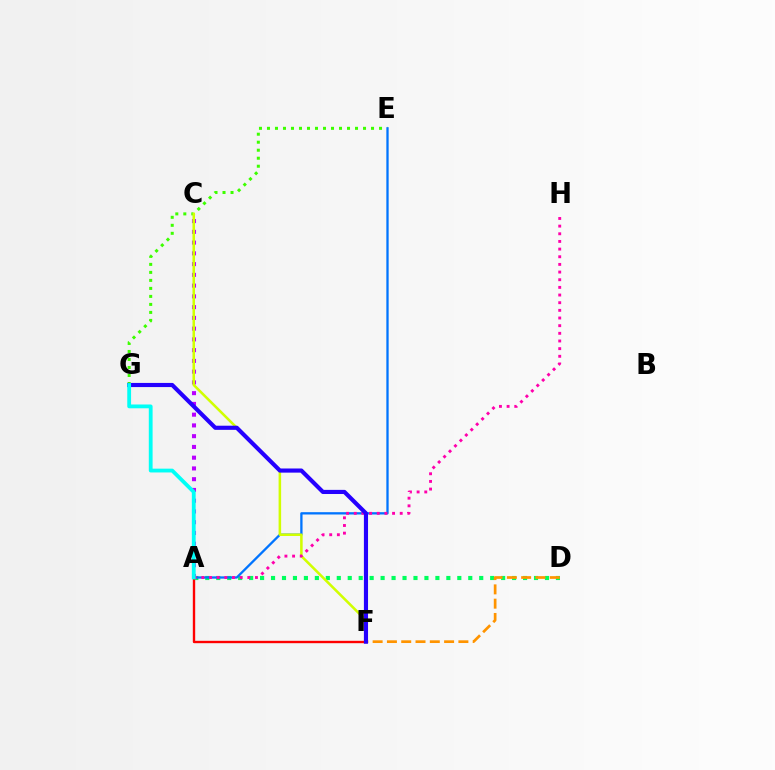{('A', 'D'): [{'color': '#00ff5c', 'line_style': 'dotted', 'thickness': 2.98}], ('E', 'G'): [{'color': '#3dff00', 'line_style': 'dotted', 'thickness': 2.17}], ('A', 'F'): [{'color': '#ff0000', 'line_style': 'solid', 'thickness': 1.71}], ('A', 'C'): [{'color': '#b900ff', 'line_style': 'dotted', 'thickness': 2.92}], ('A', 'E'): [{'color': '#0074ff', 'line_style': 'solid', 'thickness': 1.66}], ('C', 'F'): [{'color': '#d1ff00', 'line_style': 'solid', 'thickness': 1.83}], ('D', 'F'): [{'color': '#ff9400', 'line_style': 'dashed', 'thickness': 1.94}], ('A', 'H'): [{'color': '#ff00ac', 'line_style': 'dotted', 'thickness': 2.08}], ('F', 'G'): [{'color': '#2500ff', 'line_style': 'solid', 'thickness': 2.98}], ('A', 'G'): [{'color': '#00fff6', 'line_style': 'solid', 'thickness': 2.74}]}